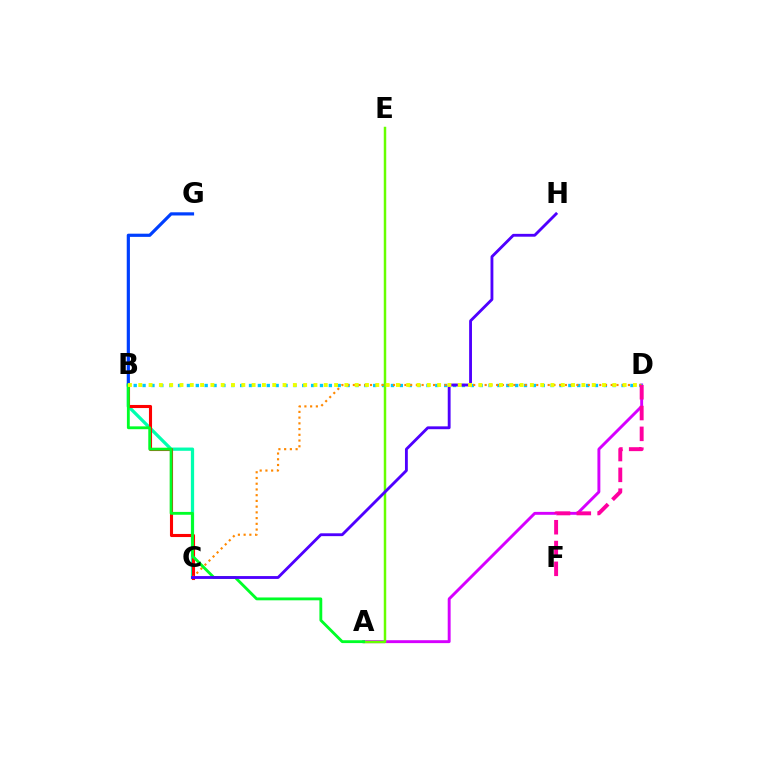{('A', 'D'): [{'color': '#d600ff', 'line_style': 'solid', 'thickness': 2.1}], ('B', 'C'): [{'color': '#00ffaf', 'line_style': 'solid', 'thickness': 2.34}, {'color': '#ff0000', 'line_style': 'solid', 'thickness': 2.22}], ('B', 'D'): [{'color': '#00c7ff', 'line_style': 'dotted', 'thickness': 2.41}, {'color': '#eeff00', 'line_style': 'dotted', 'thickness': 2.8}], ('A', 'E'): [{'color': '#66ff00', 'line_style': 'solid', 'thickness': 1.79}], ('B', 'G'): [{'color': '#003fff', 'line_style': 'solid', 'thickness': 2.29}], ('C', 'D'): [{'color': '#ff8800', 'line_style': 'dotted', 'thickness': 1.56}], ('A', 'B'): [{'color': '#00ff27', 'line_style': 'solid', 'thickness': 2.05}], ('C', 'H'): [{'color': '#4f00ff', 'line_style': 'solid', 'thickness': 2.05}], ('D', 'F'): [{'color': '#ff00a0', 'line_style': 'dashed', 'thickness': 2.83}]}